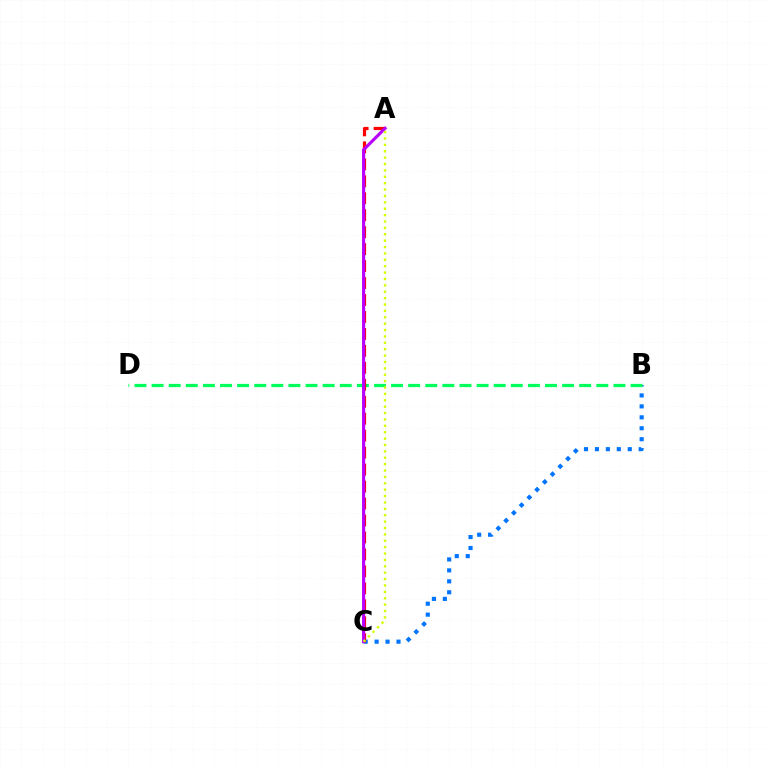{('B', 'C'): [{'color': '#0074ff', 'line_style': 'dotted', 'thickness': 2.97}], ('B', 'D'): [{'color': '#00ff5c', 'line_style': 'dashed', 'thickness': 2.32}], ('A', 'C'): [{'color': '#ff0000', 'line_style': 'dashed', 'thickness': 2.3}, {'color': '#b900ff', 'line_style': 'solid', 'thickness': 2.26}, {'color': '#d1ff00', 'line_style': 'dotted', 'thickness': 1.73}]}